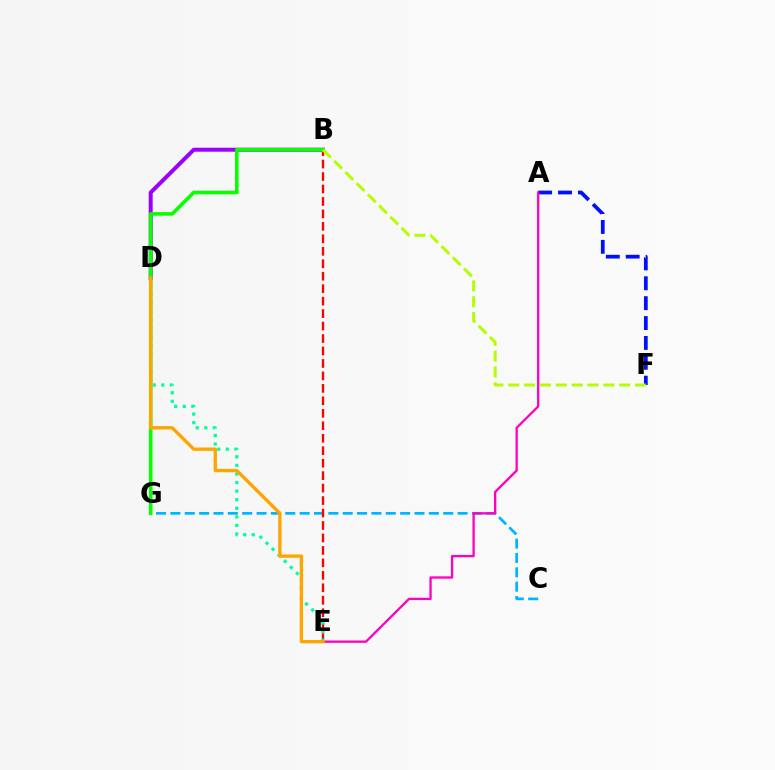{('C', 'G'): [{'color': '#00b5ff', 'line_style': 'dashed', 'thickness': 1.95}], ('B', 'E'): [{'color': '#ff0000', 'line_style': 'dashed', 'thickness': 1.69}], ('A', 'F'): [{'color': '#0010ff', 'line_style': 'dashed', 'thickness': 2.7}], ('A', 'E'): [{'color': '#ff00bd', 'line_style': 'solid', 'thickness': 1.66}], ('D', 'E'): [{'color': '#00ff9d', 'line_style': 'dotted', 'thickness': 2.33}, {'color': '#ffa500', 'line_style': 'solid', 'thickness': 2.41}], ('B', 'D'): [{'color': '#9b00ff', 'line_style': 'solid', 'thickness': 2.86}], ('B', 'G'): [{'color': '#08ff00', 'line_style': 'solid', 'thickness': 2.59}], ('B', 'F'): [{'color': '#b3ff00', 'line_style': 'dashed', 'thickness': 2.15}]}